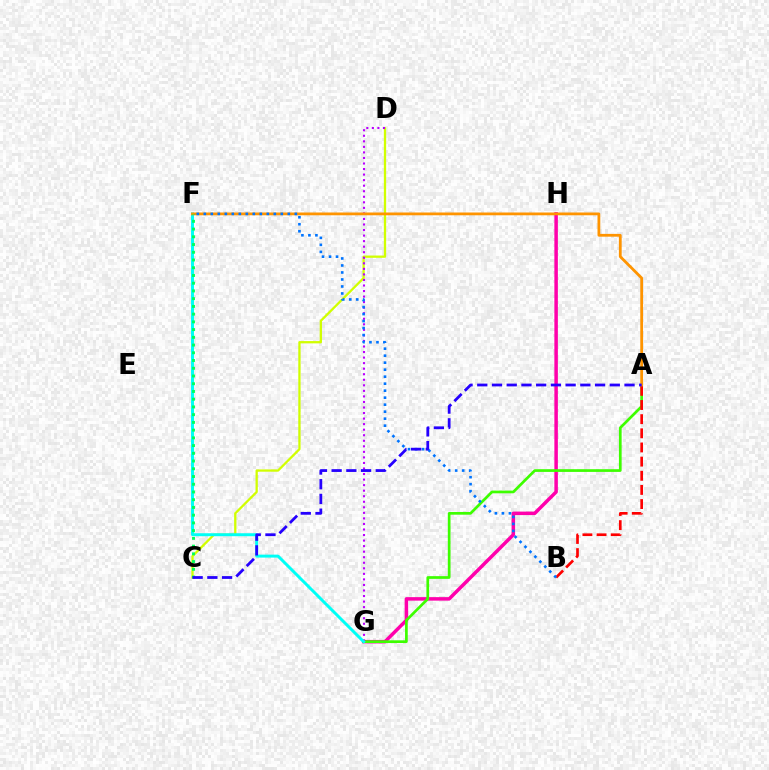{('G', 'H'): [{'color': '#ff00ac', 'line_style': 'solid', 'thickness': 2.52}], ('C', 'D'): [{'color': '#d1ff00', 'line_style': 'solid', 'thickness': 1.65}], ('A', 'G'): [{'color': '#3dff00', 'line_style': 'solid', 'thickness': 1.95}], ('D', 'G'): [{'color': '#b900ff', 'line_style': 'dotted', 'thickness': 1.51}], ('F', 'G'): [{'color': '#00fff6', 'line_style': 'solid', 'thickness': 2.13}], ('A', 'B'): [{'color': '#ff0000', 'line_style': 'dashed', 'thickness': 1.92}], ('A', 'F'): [{'color': '#ff9400', 'line_style': 'solid', 'thickness': 2.0}], ('B', 'F'): [{'color': '#0074ff', 'line_style': 'dotted', 'thickness': 1.9}], ('C', 'F'): [{'color': '#00ff5c', 'line_style': 'dotted', 'thickness': 2.1}], ('A', 'C'): [{'color': '#2500ff', 'line_style': 'dashed', 'thickness': 2.0}]}